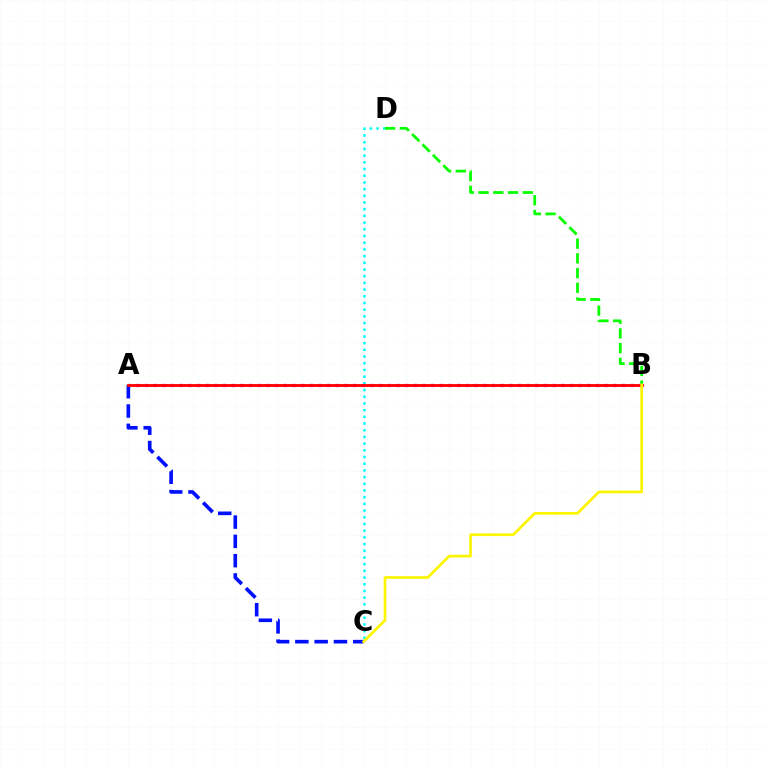{('C', 'D'): [{'color': '#00fff6', 'line_style': 'dotted', 'thickness': 1.82}], ('B', 'D'): [{'color': '#08ff00', 'line_style': 'dashed', 'thickness': 2.0}], ('A', 'B'): [{'color': '#ee00ff', 'line_style': 'dotted', 'thickness': 2.36}, {'color': '#ff0000', 'line_style': 'solid', 'thickness': 2.03}], ('A', 'C'): [{'color': '#0010ff', 'line_style': 'dashed', 'thickness': 2.62}], ('B', 'C'): [{'color': '#fcf500', 'line_style': 'solid', 'thickness': 1.94}]}